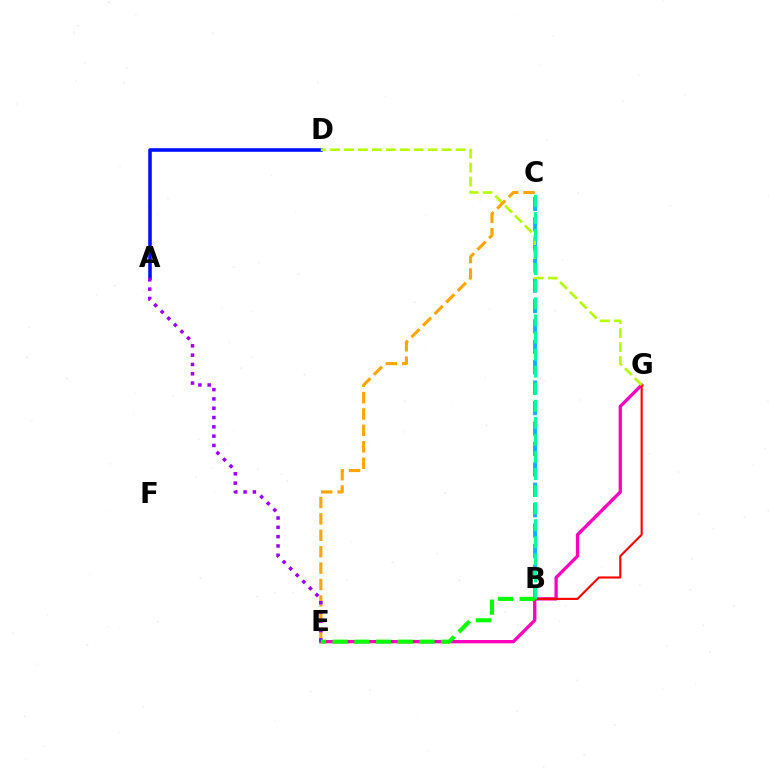{('B', 'C'): [{'color': '#00b5ff', 'line_style': 'dashed', 'thickness': 2.77}, {'color': '#00ff9d', 'line_style': 'dashed', 'thickness': 2.32}], ('A', 'D'): [{'color': '#0010ff', 'line_style': 'solid', 'thickness': 2.58}], ('E', 'G'): [{'color': '#ff00bd', 'line_style': 'solid', 'thickness': 2.37}], ('B', 'G'): [{'color': '#ff0000', 'line_style': 'solid', 'thickness': 1.53}], ('D', 'G'): [{'color': '#b3ff00', 'line_style': 'dashed', 'thickness': 1.9}], ('C', 'E'): [{'color': '#ffa500', 'line_style': 'dashed', 'thickness': 2.23}], ('A', 'E'): [{'color': '#9b00ff', 'line_style': 'dotted', 'thickness': 2.53}], ('B', 'E'): [{'color': '#08ff00', 'line_style': 'dashed', 'thickness': 2.95}]}